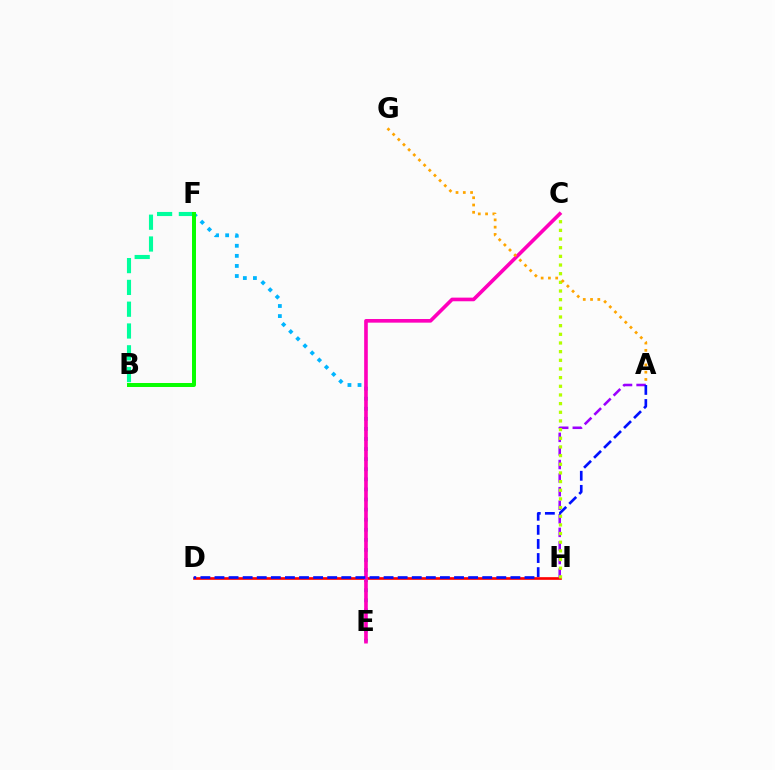{('D', 'H'): [{'color': '#ff0000', 'line_style': 'solid', 'thickness': 1.93}], ('A', 'H'): [{'color': '#9b00ff', 'line_style': 'dashed', 'thickness': 1.84}], ('C', 'H'): [{'color': '#b3ff00', 'line_style': 'dotted', 'thickness': 2.35}], ('E', 'F'): [{'color': '#00b5ff', 'line_style': 'dotted', 'thickness': 2.74}], ('C', 'E'): [{'color': '#ff00bd', 'line_style': 'solid', 'thickness': 2.62}], ('A', 'G'): [{'color': '#ffa500', 'line_style': 'dotted', 'thickness': 1.98}], ('B', 'F'): [{'color': '#00ff9d', 'line_style': 'dashed', 'thickness': 2.96}, {'color': '#08ff00', 'line_style': 'solid', 'thickness': 2.86}], ('A', 'D'): [{'color': '#0010ff', 'line_style': 'dashed', 'thickness': 1.91}]}